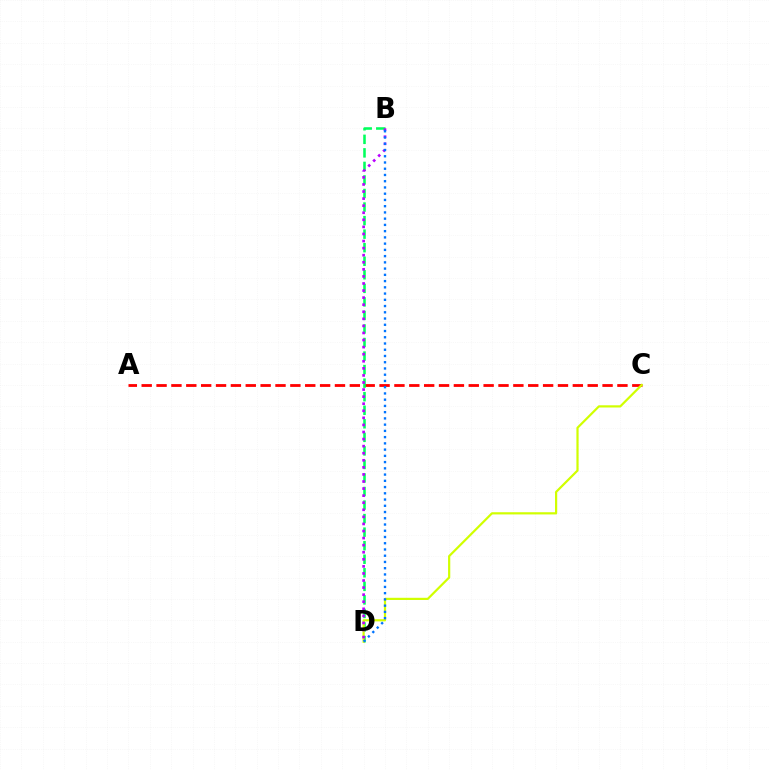{('A', 'C'): [{'color': '#ff0000', 'line_style': 'dashed', 'thickness': 2.02}], ('B', 'D'): [{'color': '#00ff5c', 'line_style': 'dashed', 'thickness': 1.84}, {'color': '#b900ff', 'line_style': 'dotted', 'thickness': 1.92}, {'color': '#0074ff', 'line_style': 'dotted', 'thickness': 1.7}], ('C', 'D'): [{'color': '#d1ff00', 'line_style': 'solid', 'thickness': 1.59}]}